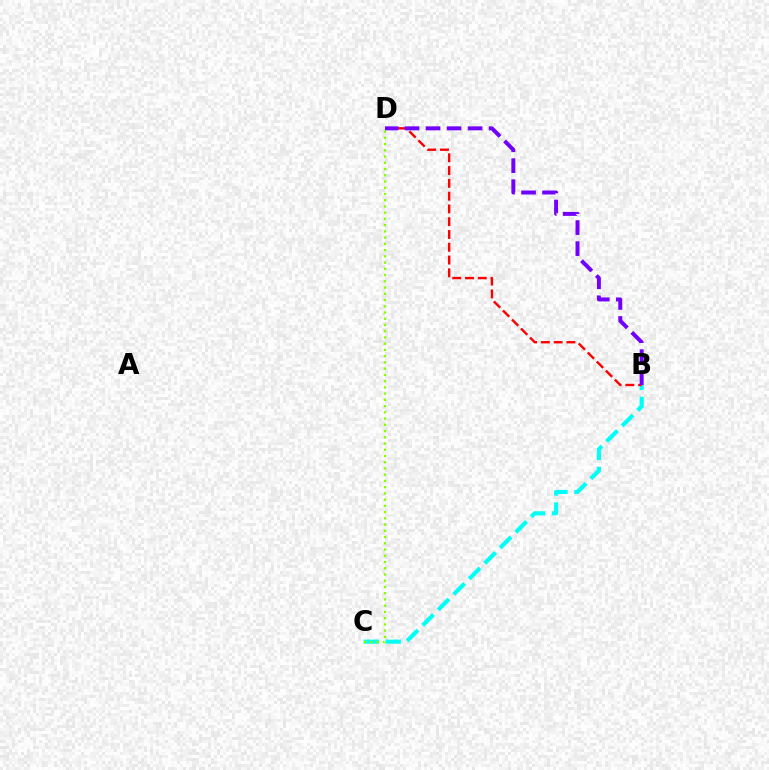{('B', 'C'): [{'color': '#00fff6', 'line_style': 'dashed', 'thickness': 2.98}], ('B', 'D'): [{'color': '#ff0000', 'line_style': 'dashed', 'thickness': 1.74}, {'color': '#7200ff', 'line_style': 'dashed', 'thickness': 2.86}], ('C', 'D'): [{'color': '#84ff00', 'line_style': 'dotted', 'thickness': 1.69}]}